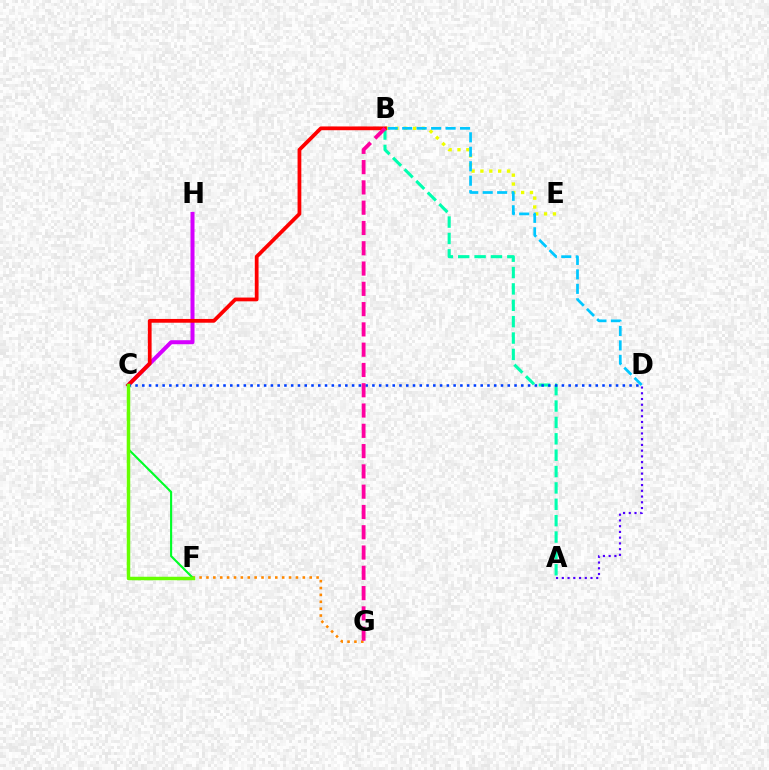{('C', 'H'): [{'color': '#d600ff', 'line_style': 'solid', 'thickness': 2.89}], ('A', 'D'): [{'color': '#4f00ff', 'line_style': 'dotted', 'thickness': 1.56}], ('A', 'B'): [{'color': '#00ffaf', 'line_style': 'dashed', 'thickness': 2.22}], ('B', 'E'): [{'color': '#eeff00', 'line_style': 'dotted', 'thickness': 2.41}], ('F', 'G'): [{'color': '#ff8800', 'line_style': 'dotted', 'thickness': 1.87}], ('B', 'C'): [{'color': '#ff0000', 'line_style': 'solid', 'thickness': 2.71}], ('C', 'D'): [{'color': '#003fff', 'line_style': 'dotted', 'thickness': 1.84}], ('B', 'G'): [{'color': '#ff00a0', 'line_style': 'dashed', 'thickness': 2.76}], ('B', 'D'): [{'color': '#00c7ff', 'line_style': 'dashed', 'thickness': 1.97}], ('C', 'F'): [{'color': '#00ff27', 'line_style': 'solid', 'thickness': 1.53}, {'color': '#66ff00', 'line_style': 'solid', 'thickness': 2.51}]}